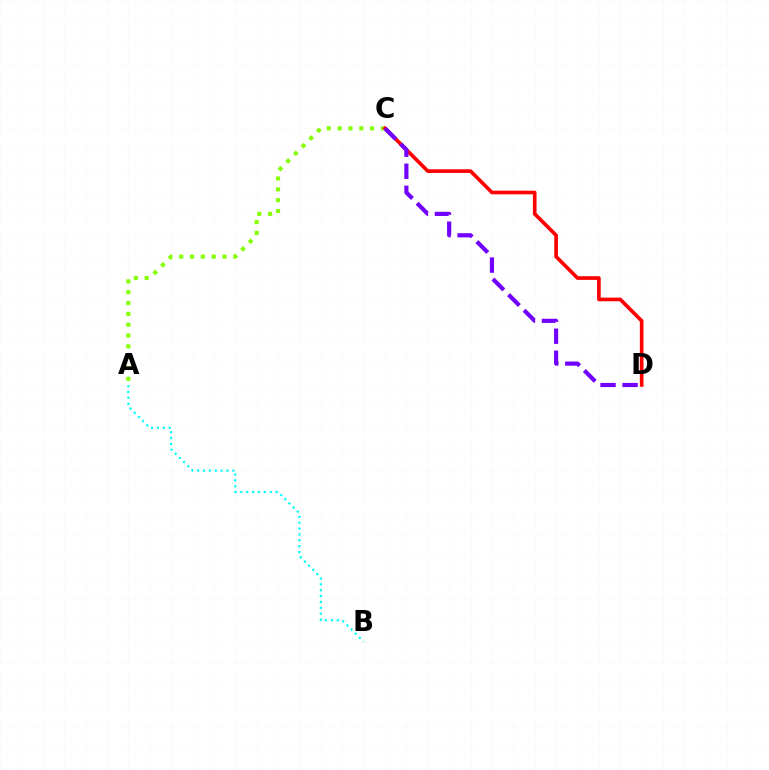{('A', 'C'): [{'color': '#84ff00', 'line_style': 'dotted', 'thickness': 2.94}], ('A', 'B'): [{'color': '#00fff6', 'line_style': 'dotted', 'thickness': 1.6}], ('C', 'D'): [{'color': '#ff0000', 'line_style': 'solid', 'thickness': 2.62}, {'color': '#7200ff', 'line_style': 'dashed', 'thickness': 2.99}]}